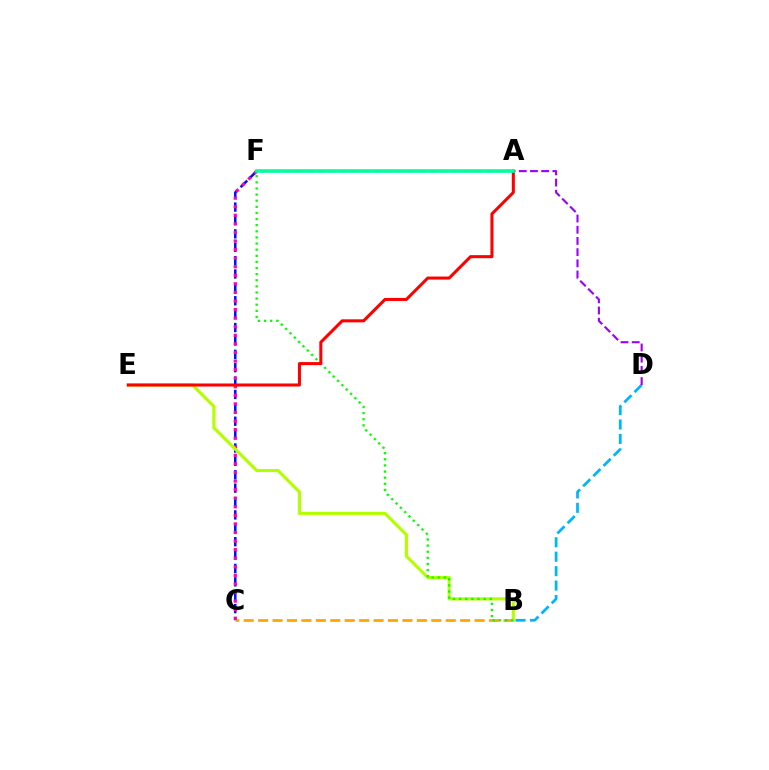{('C', 'F'): [{'color': '#0010ff', 'line_style': 'dashed', 'thickness': 1.82}, {'color': '#ff00bd', 'line_style': 'dotted', 'thickness': 2.33}], ('B', 'C'): [{'color': '#ffa500', 'line_style': 'dashed', 'thickness': 1.96}], ('B', 'D'): [{'color': '#00b5ff', 'line_style': 'dashed', 'thickness': 1.96}], ('B', 'E'): [{'color': '#b3ff00', 'line_style': 'solid', 'thickness': 2.26}], ('B', 'F'): [{'color': '#08ff00', 'line_style': 'dotted', 'thickness': 1.66}], ('D', 'F'): [{'color': '#9b00ff', 'line_style': 'dashed', 'thickness': 1.52}], ('A', 'E'): [{'color': '#ff0000', 'line_style': 'solid', 'thickness': 2.19}], ('A', 'F'): [{'color': '#00ff9d', 'line_style': 'solid', 'thickness': 2.58}]}